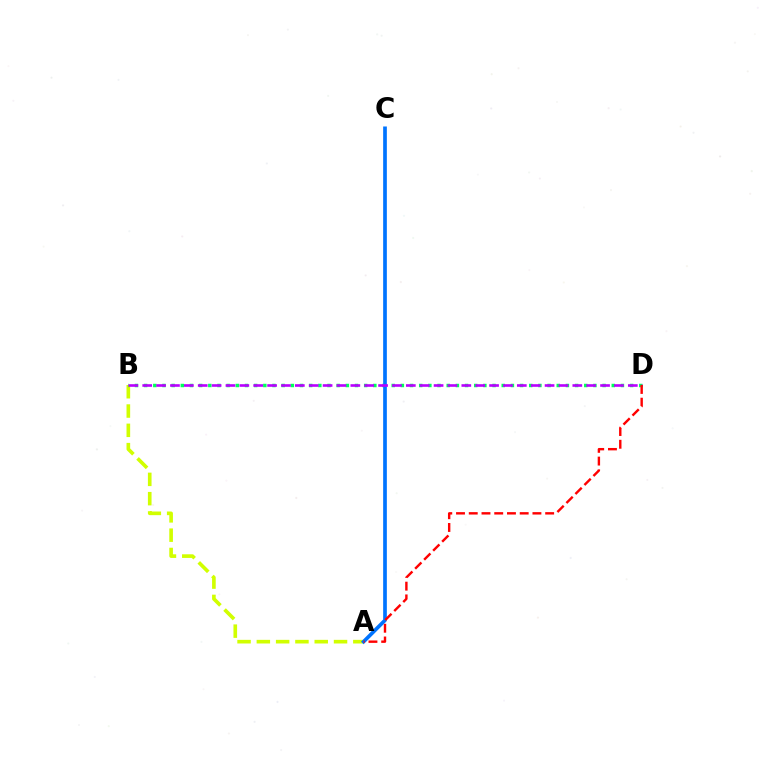{('A', 'B'): [{'color': '#d1ff00', 'line_style': 'dashed', 'thickness': 2.62}], ('B', 'D'): [{'color': '#00ff5c', 'line_style': 'dotted', 'thickness': 2.49}, {'color': '#b900ff', 'line_style': 'dashed', 'thickness': 1.88}], ('A', 'C'): [{'color': '#0074ff', 'line_style': 'solid', 'thickness': 2.66}], ('A', 'D'): [{'color': '#ff0000', 'line_style': 'dashed', 'thickness': 1.73}]}